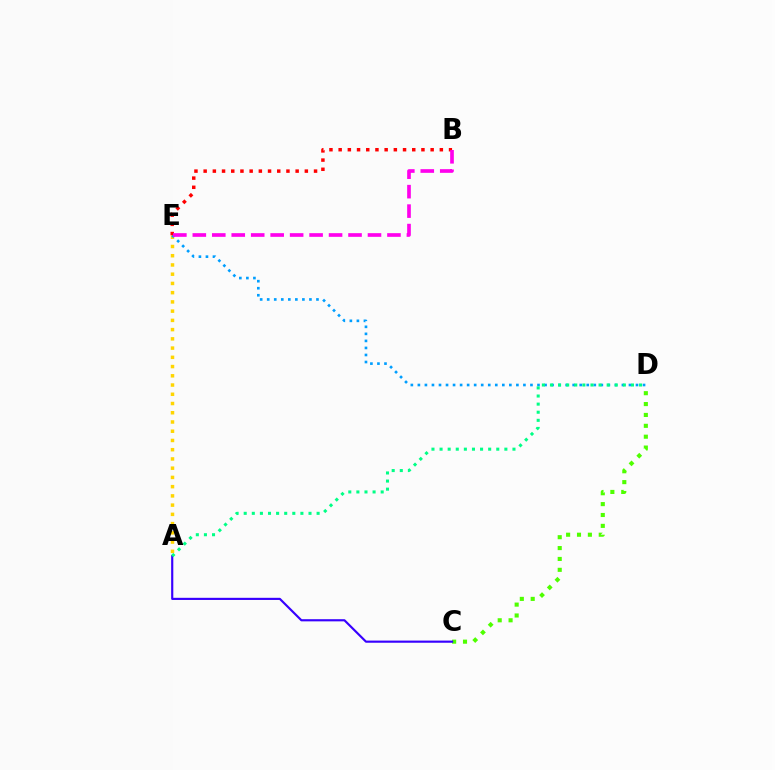{('A', 'E'): [{'color': '#ffd500', 'line_style': 'dotted', 'thickness': 2.51}], ('C', 'D'): [{'color': '#4fff00', 'line_style': 'dotted', 'thickness': 2.96}], ('D', 'E'): [{'color': '#009eff', 'line_style': 'dotted', 'thickness': 1.91}], ('A', 'C'): [{'color': '#3700ff', 'line_style': 'solid', 'thickness': 1.55}], ('B', 'E'): [{'color': '#ff0000', 'line_style': 'dotted', 'thickness': 2.5}, {'color': '#ff00ed', 'line_style': 'dashed', 'thickness': 2.64}], ('A', 'D'): [{'color': '#00ff86', 'line_style': 'dotted', 'thickness': 2.2}]}